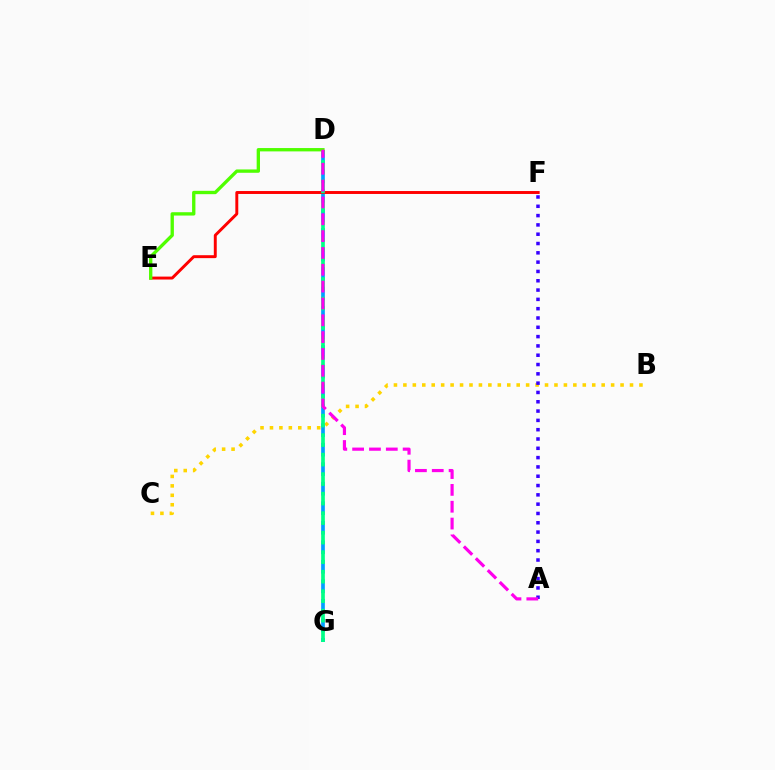{('D', 'G'): [{'color': '#009eff', 'line_style': 'dashed', 'thickness': 2.65}, {'color': '#00ff86', 'line_style': 'dashed', 'thickness': 2.65}], ('B', 'C'): [{'color': '#ffd500', 'line_style': 'dotted', 'thickness': 2.57}], ('E', 'F'): [{'color': '#ff0000', 'line_style': 'solid', 'thickness': 2.11}], ('D', 'E'): [{'color': '#4fff00', 'line_style': 'solid', 'thickness': 2.4}], ('A', 'F'): [{'color': '#3700ff', 'line_style': 'dotted', 'thickness': 2.53}], ('A', 'D'): [{'color': '#ff00ed', 'line_style': 'dashed', 'thickness': 2.29}]}